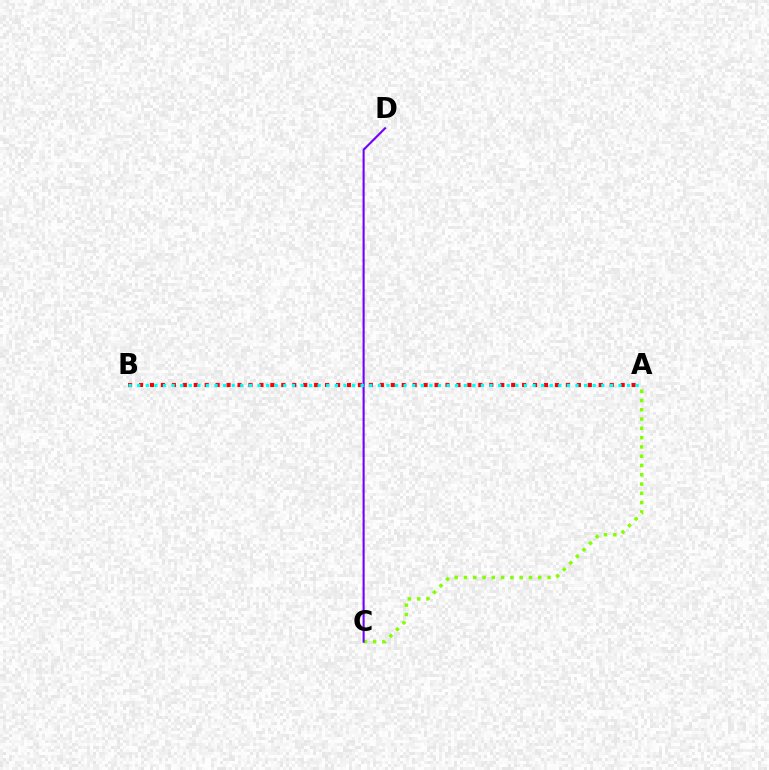{('A', 'C'): [{'color': '#84ff00', 'line_style': 'dotted', 'thickness': 2.52}], ('A', 'B'): [{'color': '#ff0000', 'line_style': 'dotted', 'thickness': 2.97}, {'color': '#00fff6', 'line_style': 'dotted', 'thickness': 2.33}], ('C', 'D'): [{'color': '#7200ff', 'line_style': 'solid', 'thickness': 1.51}]}